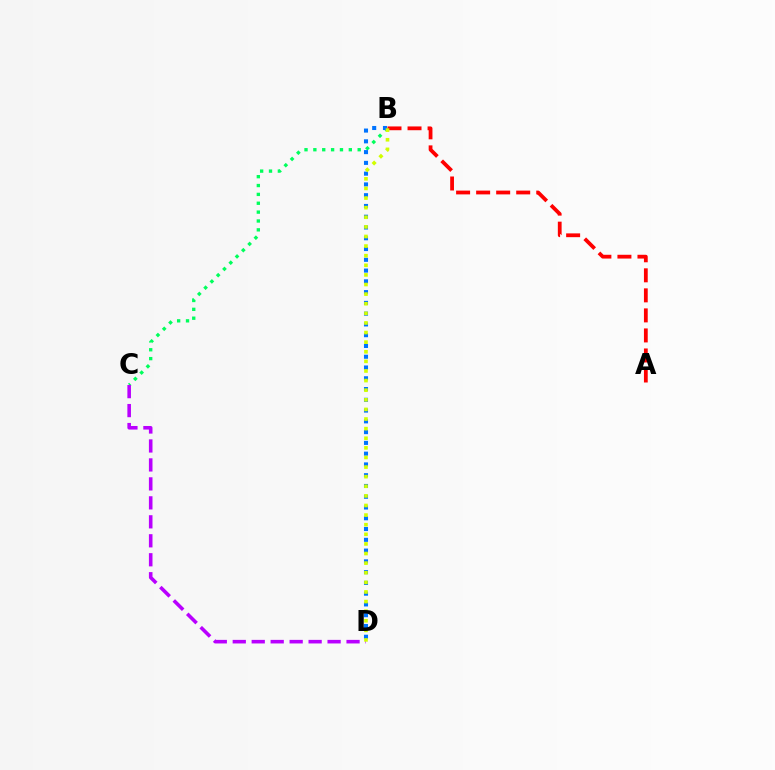{('B', 'C'): [{'color': '#00ff5c', 'line_style': 'dotted', 'thickness': 2.41}], ('A', 'B'): [{'color': '#ff0000', 'line_style': 'dashed', 'thickness': 2.72}], ('B', 'D'): [{'color': '#0074ff', 'line_style': 'dotted', 'thickness': 2.93}, {'color': '#d1ff00', 'line_style': 'dotted', 'thickness': 2.61}], ('C', 'D'): [{'color': '#b900ff', 'line_style': 'dashed', 'thickness': 2.58}]}